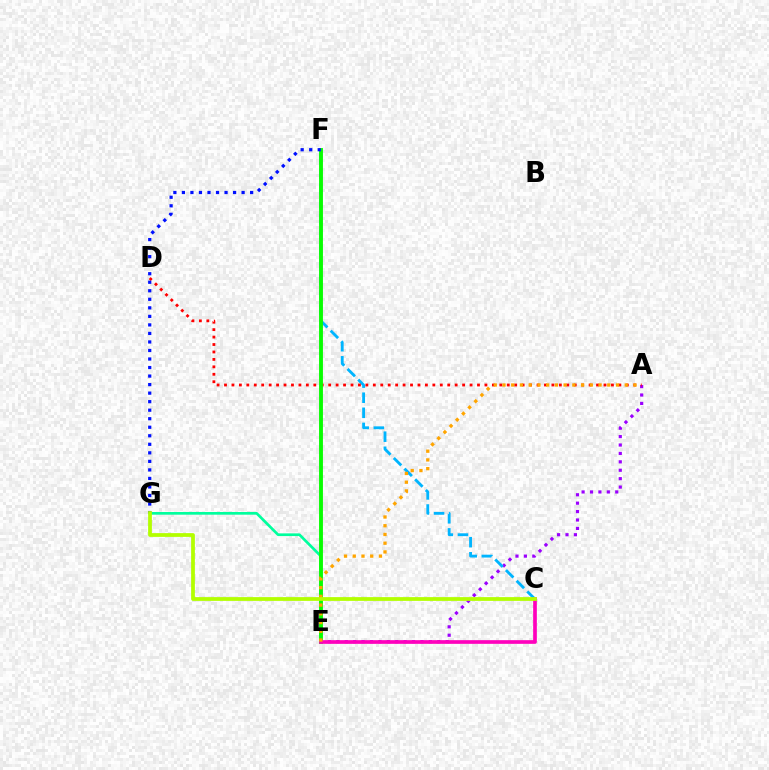{('A', 'E'): [{'color': '#9b00ff', 'line_style': 'dotted', 'thickness': 2.29}, {'color': '#ffa500', 'line_style': 'dotted', 'thickness': 2.37}], ('E', 'G'): [{'color': '#00ff9d', 'line_style': 'solid', 'thickness': 1.94}], ('C', 'F'): [{'color': '#00b5ff', 'line_style': 'dashed', 'thickness': 2.05}], ('A', 'D'): [{'color': '#ff0000', 'line_style': 'dotted', 'thickness': 2.02}], ('E', 'F'): [{'color': '#08ff00', 'line_style': 'solid', 'thickness': 2.78}], ('F', 'G'): [{'color': '#0010ff', 'line_style': 'dotted', 'thickness': 2.32}], ('C', 'E'): [{'color': '#ff00bd', 'line_style': 'solid', 'thickness': 2.65}], ('C', 'G'): [{'color': '#b3ff00', 'line_style': 'solid', 'thickness': 2.71}]}